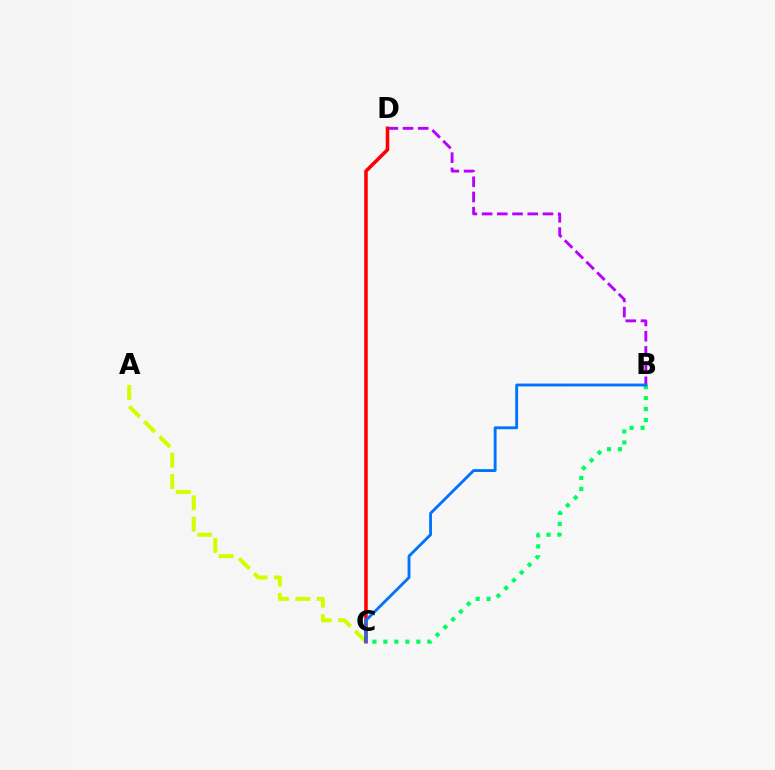{('B', 'C'): [{'color': '#00ff5c', 'line_style': 'dotted', 'thickness': 2.99}, {'color': '#0074ff', 'line_style': 'solid', 'thickness': 2.07}], ('B', 'D'): [{'color': '#b900ff', 'line_style': 'dashed', 'thickness': 2.07}], ('A', 'C'): [{'color': '#d1ff00', 'line_style': 'dashed', 'thickness': 2.91}], ('C', 'D'): [{'color': '#ff0000', 'line_style': 'solid', 'thickness': 2.56}]}